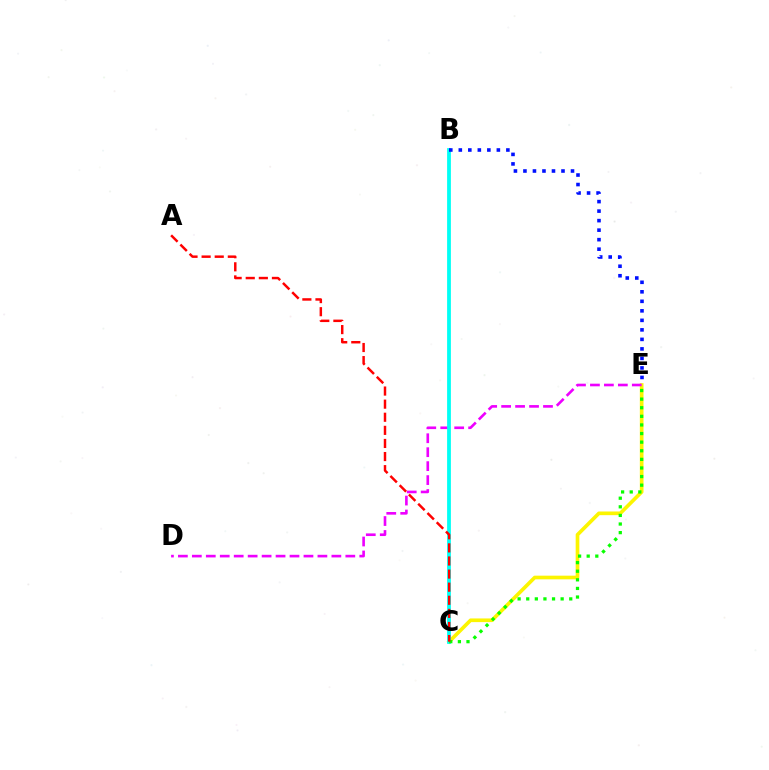{('C', 'E'): [{'color': '#fcf500', 'line_style': 'solid', 'thickness': 2.64}, {'color': '#08ff00', 'line_style': 'dotted', 'thickness': 2.34}], ('D', 'E'): [{'color': '#ee00ff', 'line_style': 'dashed', 'thickness': 1.9}], ('B', 'C'): [{'color': '#00fff6', 'line_style': 'solid', 'thickness': 2.72}], ('B', 'E'): [{'color': '#0010ff', 'line_style': 'dotted', 'thickness': 2.59}], ('A', 'C'): [{'color': '#ff0000', 'line_style': 'dashed', 'thickness': 1.78}]}